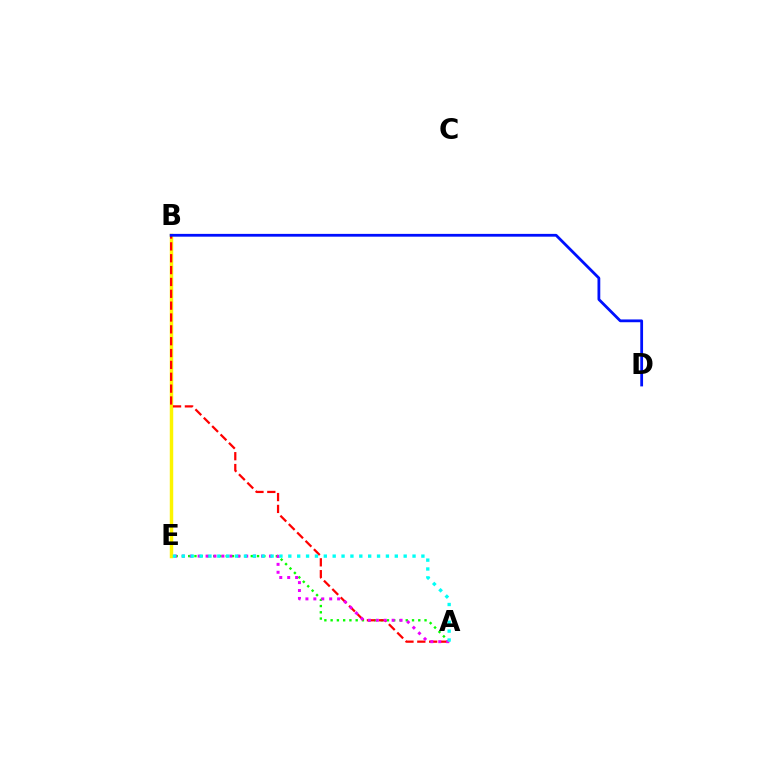{('A', 'E'): [{'color': '#08ff00', 'line_style': 'dotted', 'thickness': 1.7}, {'color': '#ee00ff', 'line_style': 'dotted', 'thickness': 2.15}, {'color': '#00fff6', 'line_style': 'dotted', 'thickness': 2.41}], ('B', 'E'): [{'color': '#fcf500', 'line_style': 'solid', 'thickness': 2.49}], ('A', 'B'): [{'color': '#ff0000', 'line_style': 'dashed', 'thickness': 1.61}], ('B', 'D'): [{'color': '#0010ff', 'line_style': 'solid', 'thickness': 2.01}]}